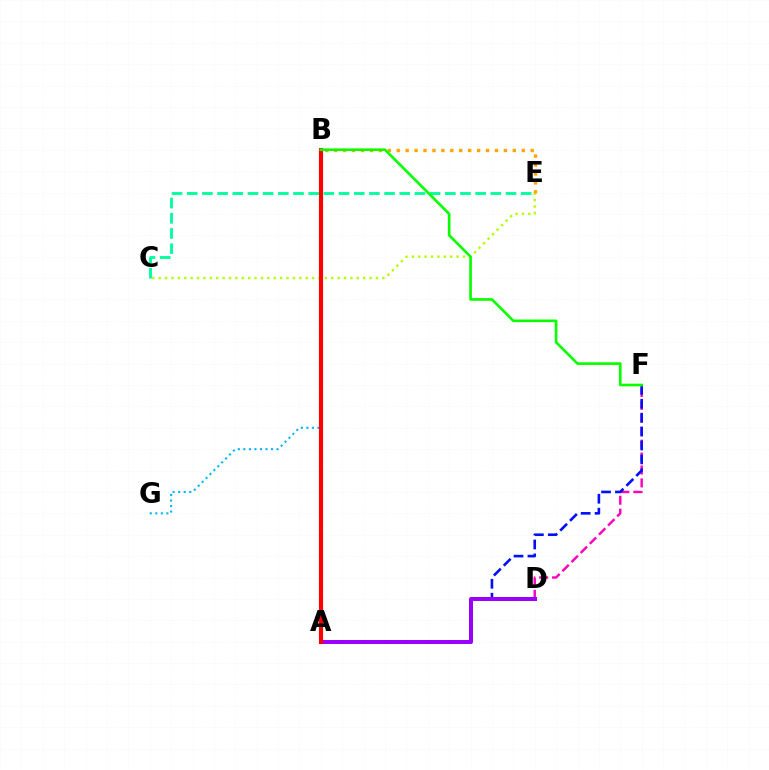{('D', 'F'): [{'color': '#ff00bd', 'line_style': 'dashed', 'thickness': 1.75}], ('A', 'F'): [{'color': '#0010ff', 'line_style': 'dashed', 'thickness': 1.89}], ('C', 'E'): [{'color': '#00ff9d', 'line_style': 'dashed', 'thickness': 2.06}, {'color': '#b3ff00', 'line_style': 'dotted', 'thickness': 1.74}], ('B', 'G'): [{'color': '#00b5ff', 'line_style': 'dotted', 'thickness': 1.5}], ('A', 'D'): [{'color': '#9b00ff', 'line_style': 'solid', 'thickness': 2.87}], ('B', 'E'): [{'color': '#ffa500', 'line_style': 'dotted', 'thickness': 2.43}], ('A', 'B'): [{'color': '#ff0000', 'line_style': 'solid', 'thickness': 2.96}], ('B', 'F'): [{'color': '#08ff00', 'line_style': 'solid', 'thickness': 1.91}]}